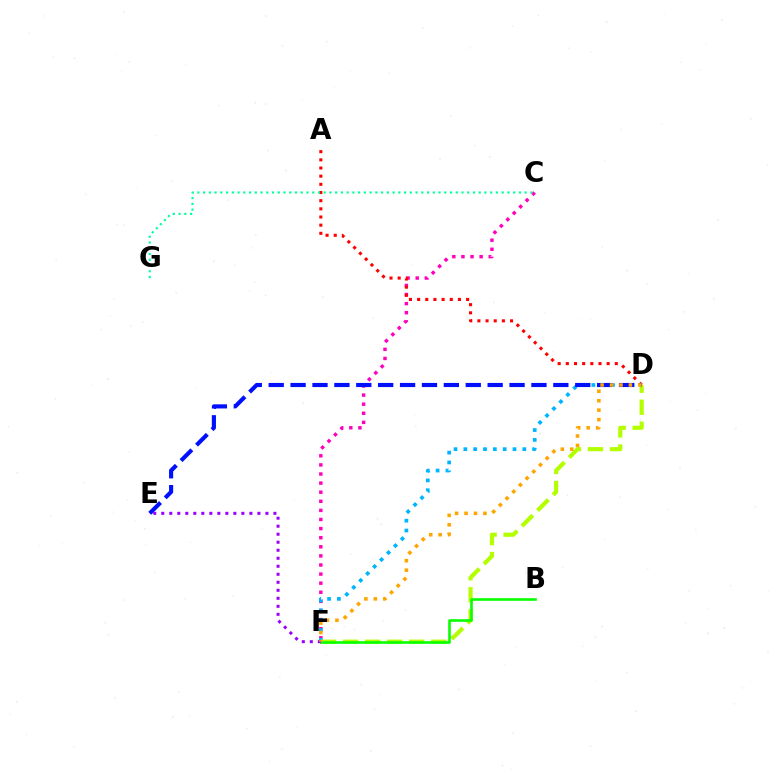{('C', 'F'): [{'color': '#ff00bd', 'line_style': 'dotted', 'thickness': 2.47}], ('A', 'D'): [{'color': '#ff0000', 'line_style': 'dotted', 'thickness': 2.22}], ('D', 'F'): [{'color': '#00b5ff', 'line_style': 'dotted', 'thickness': 2.67}, {'color': '#b3ff00', 'line_style': 'dashed', 'thickness': 2.99}, {'color': '#ffa500', 'line_style': 'dotted', 'thickness': 2.57}], ('C', 'G'): [{'color': '#00ff9d', 'line_style': 'dotted', 'thickness': 1.56}], ('B', 'F'): [{'color': '#08ff00', 'line_style': 'solid', 'thickness': 1.88}], ('D', 'E'): [{'color': '#0010ff', 'line_style': 'dashed', 'thickness': 2.97}], ('E', 'F'): [{'color': '#9b00ff', 'line_style': 'dotted', 'thickness': 2.18}]}